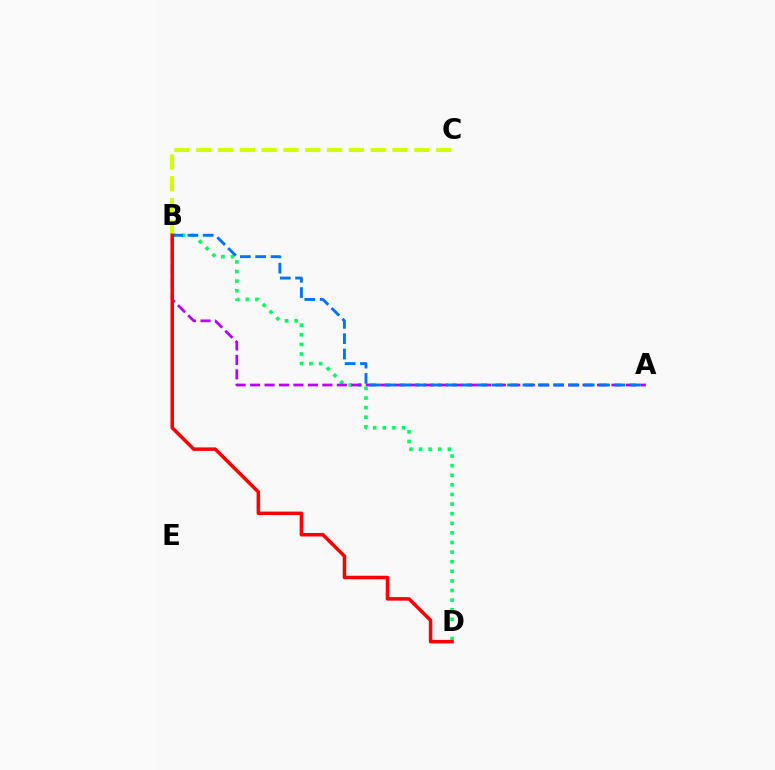{('B', 'D'): [{'color': '#00ff5c', 'line_style': 'dotted', 'thickness': 2.61}, {'color': '#ff0000', 'line_style': 'solid', 'thickness': 2.53}], ('A', 'B'): [{'color': '#b900ff', 'line_style': 'dashed', 'thickness': 1.96}, {'color': '#0074ff', 'line_style': 'dashed', 'thickness': 2.08}], ('B', 'C'): [{'color': '#d1ff00', 'line_style': 'dashed', 'thickness': 2.96}]}